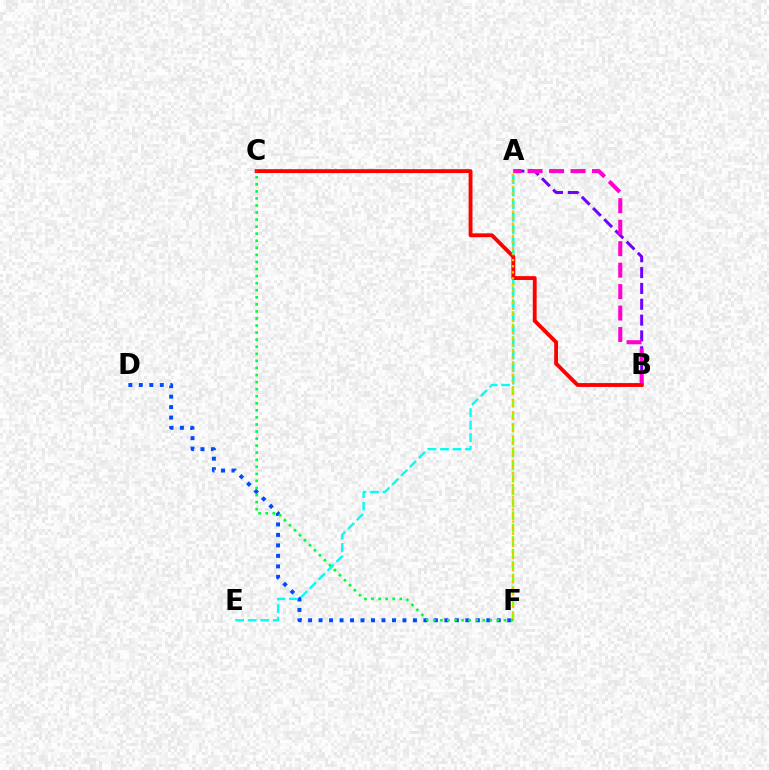{('A', 'B'): [{'color': '#7200ff', 'line_style': 'dashed', 'thickness': 2.15}, {'color': '#ff00cf', 'line_style': 'dashed', 'thickness': 2.92}], ('D', 'F'): [{'color': '#004bff', 'line_style': 'dotted', 'thickness': 2.85}], ('A', 'F'): [{'color': '#84ff00', 'line_style': 'dashed', 'thickness': 1.7}, {'color': '#ffbd00', 'line_style': 'dotted', 'thickness': 1.65}], ('A', 'E'): [{'color': '#00fff6', 'line_style': 'dashed', 'thickness': 1.7}], ('B', 'C'): [{'color': '#ff0000', 'line_style': 'solid', 'thickness': 2.77}], ('C', 'F'): [{'color': '#00ff39', 'line_style': 'dotted', 'thickness': 1.92}]}